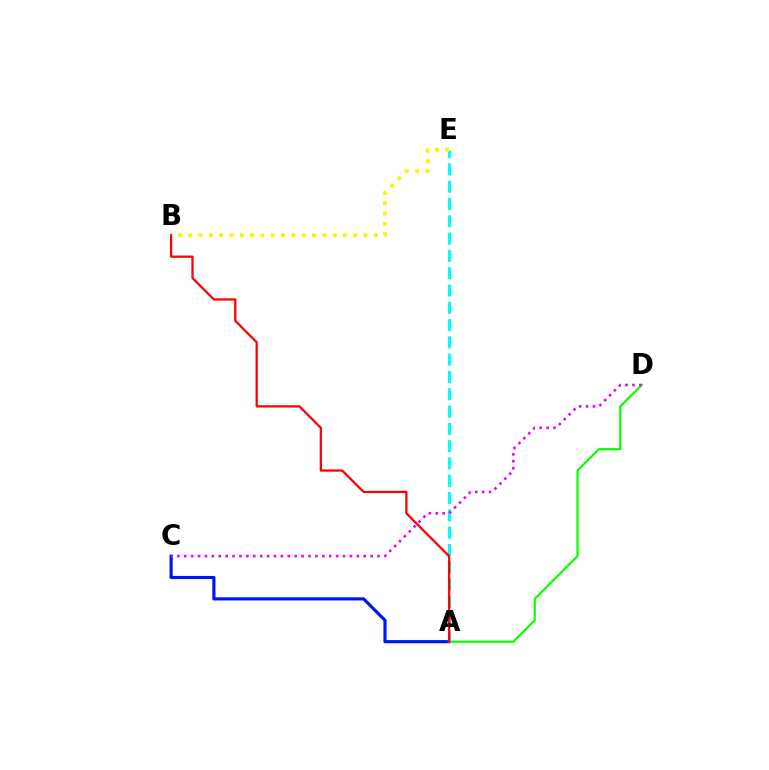{('A', 'D'): [{'color': '#08ff00', 'line_style': 'solid', 'thickness': 1.58}], ('A', 'C'): [{'color': '#0010ff', 'line_style': 'solid', 'thickness': 2.26}], ('A', 'E'): [{'color': '#00fff6', 'line_style': 'dashed', 'thickness': 2.35}], ('C', 'D'): [{'color': '#ee00ff', 'line_style': 'dotted', 'thickness': 1.88}], ('B', 'E'): [{'color': '#fcf500', 'line_style': 'dotted', 'thickness': 2.8}], ('A', 'B'): [{'color': '#ff0000', 'line_style': 'solid', 'thickness': 1.63}]}